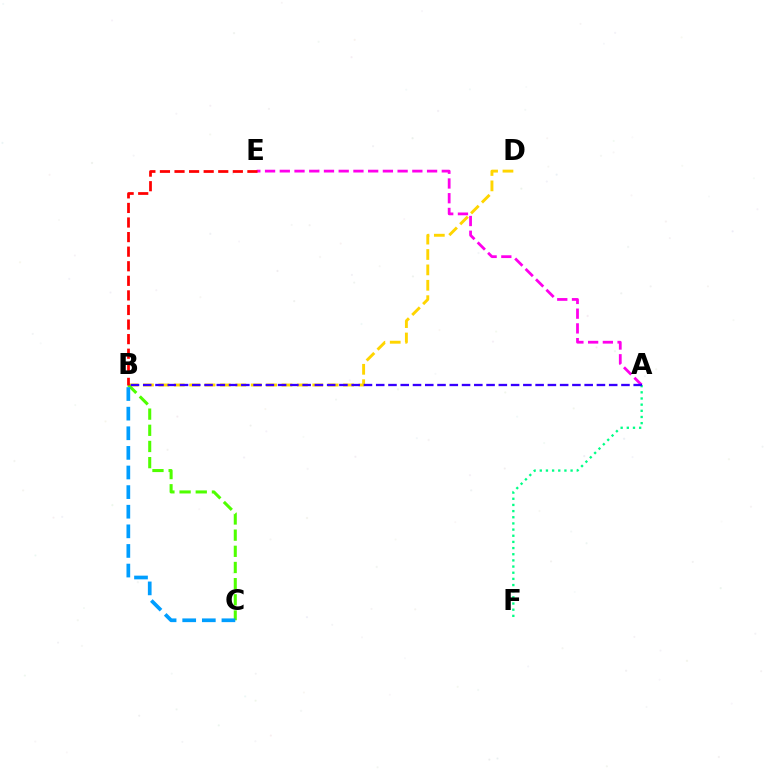{('B', 'D'): [{'color': '#ffd500', 'line_style': 'dashed', 'thickness': 2.09}], ('A', 'F'): [{'color': '#00ff86', 'line_style': 'dotted', 'thickness': 1.67}], ('B', 'C'): [{'color': '#4fff00', 'line_style': 'dashed', 'thickness': 2.2}, {'color': '#009eff', 'line_style': 'dashed', 'thickness': 2.66}], ('A', 'E'): [{'color': '#ff00ed', 'line_style': 'dashed', 'thickness': 2.0}], ('B', 'E'): [{'color': '#ff0000', 'line_style': 'dashed', 'thickness': 1.98}], ('A', 'B'): [{'color': '#3700ff', 'line_style': 'dashed', 'thickness': 1.67}]}